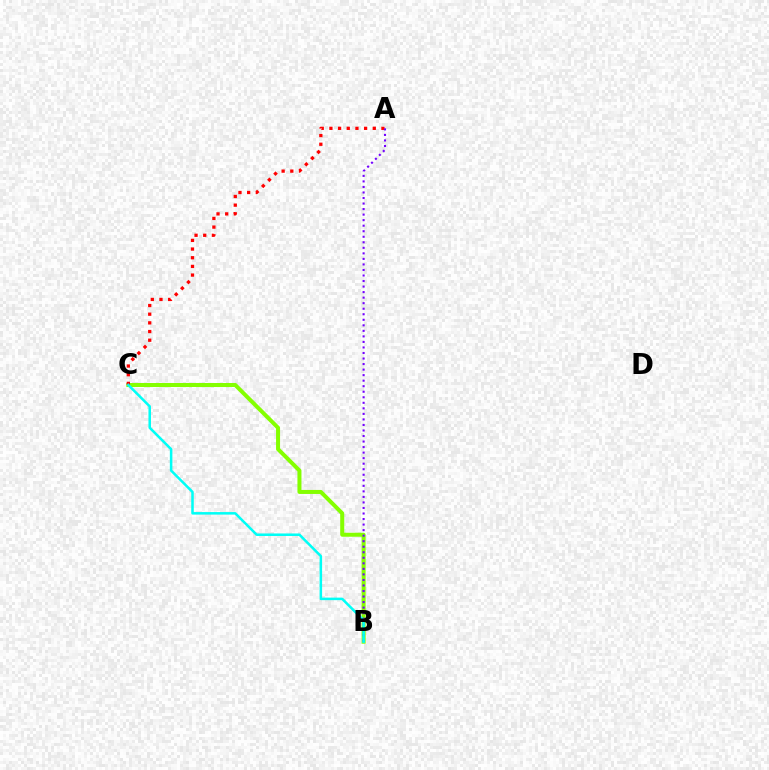{('B', 'C'): [{'color': '#84ff00', 'line_style': 'solid', 'thickness': 2.88}, {'color': '#00fff6', 'line_style': 'solid', 'thickness': 1.82}], ('A', 'C'): [{'color': '#ff0000', 'line_style': 'dotted', 'thickness': 2.36}], ('A', 'B'): [{'color': '#7200ff', 'line_style': 'dotted', 'thickness': 1.5}]}